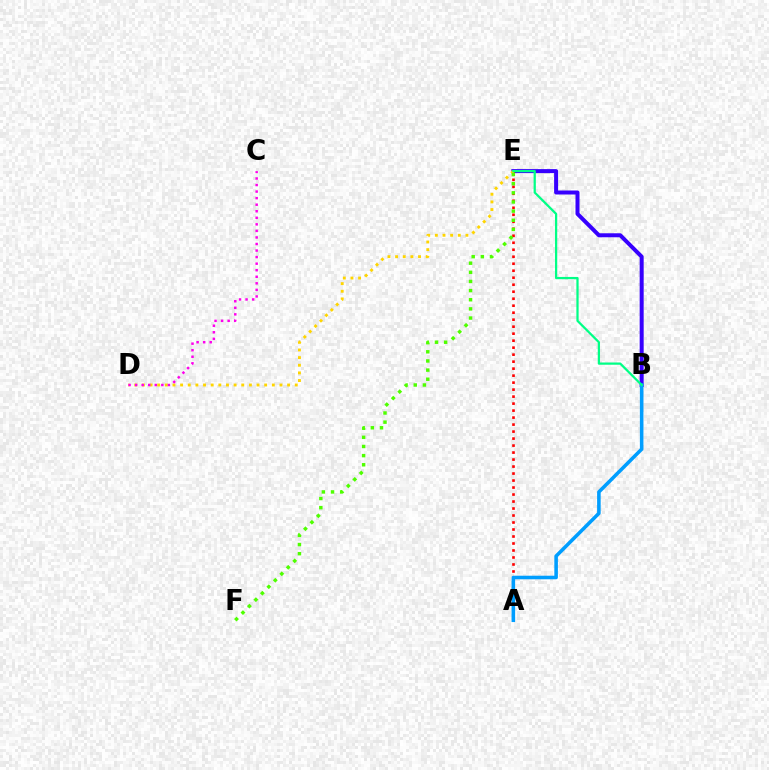{('B', 'E'): [{'color': '#3700ff', 'line_style': 'solid', 'thickness': 2.88}, {'color': '#00ff86', 'line_style': 'solid', 'thickness': 1.62}], ('A', 'E'): [{'color': '#ff0000', 'line_style': 'dotted', 'thickness': 1.9}], ('A', 'B'): [{'color': '#009eff', 'line_style': 'solid', 'thickness': 2.57}], ('D', 'E'): [{'color': '#ffd500', 'line_style': 'dotted', 'thickness': 2.08}], ('E', 'F'): [{'color': '#4fff00', 'line_style': 'dotted', 'thickness': 2.48}], ('C', 'D'): [{'color': '#ff00ed', 'line_style': 'dotted', 'thickness': 1.78}]}